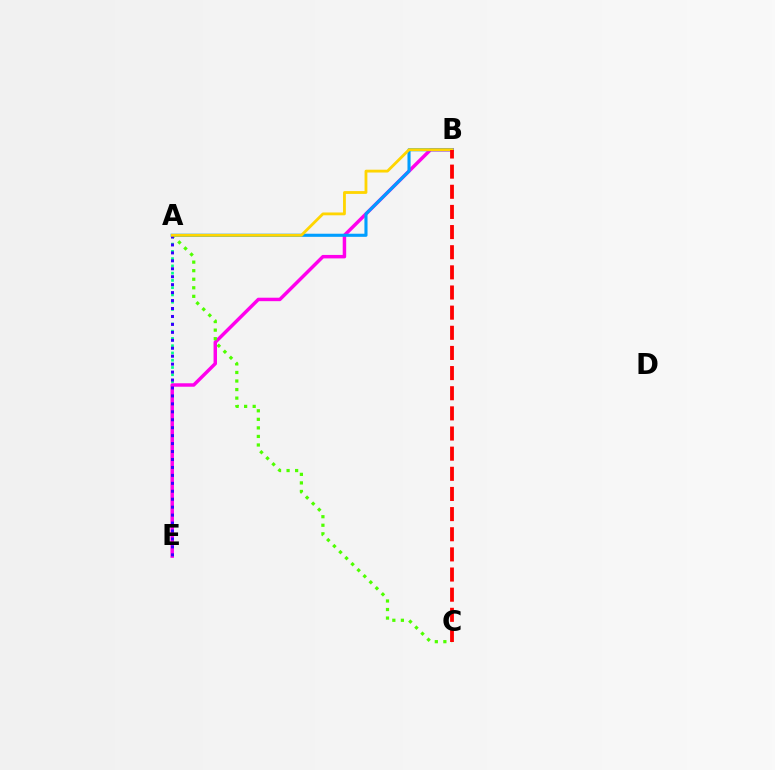{('A', 'E'): [{'color': '#00ff86', 'line_style': 'dotted', 'thickness': 1.97}, {'color': '#3700ff', 'line_style': 'dotted', 'thickness': 2.16}], ('B', 'E'): [{'color': '#ff00ed', 'line_style': 'solid', 'thickness': 2.49}], ('A', 'C'): [{'color': '#4fff00', 'line_style': 'dotted', 'thickness': 2.32}], ('A', 'B'): [{'color': '#009eff', 'line_style': 'solid', 'thickness': 2.23}, {'color': '#ffd500', 'line_style': 'solid', 'thickness': 2.03}], ('B', 'C'): [{'color': '#ff0000', 'line_style': 'dashed', 'thickness': 2.74}]}